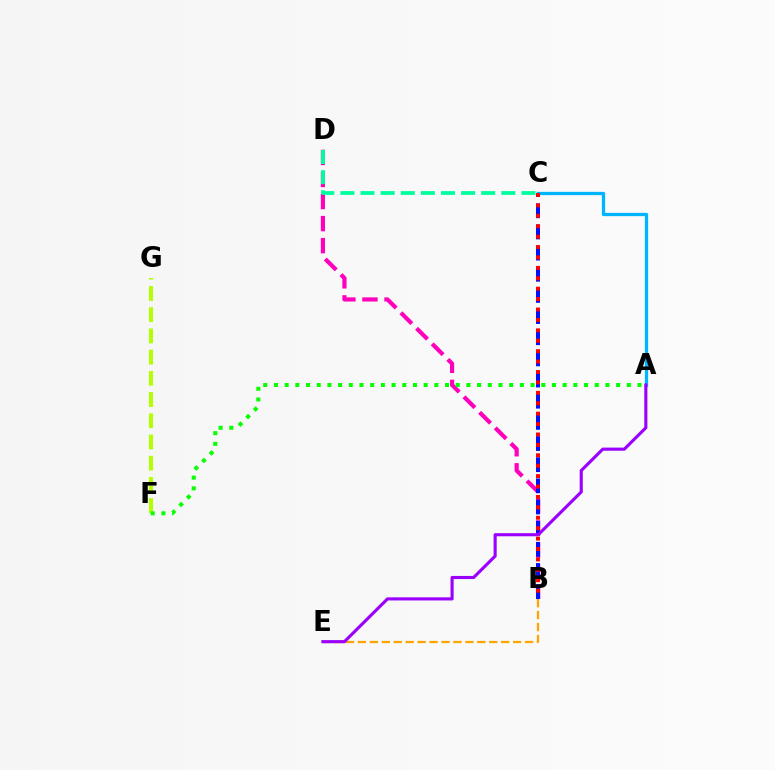{('B', 'D'): [{'color': '#ff00bd', 'line_style': 'dashed', 'thickness': 3.0}], ('F', 'G'): [{'color': '#b3ff00', 'line_style': 'dashed', 'thickness': 2.88}], ('B', 'E'): [{'color': '#ffa500', 'line_style': 'dashed', 'thickness': 1.62}], ('B', 'C'): [{'color': '#0010ff', 'line_style': 'dashed', 'thickness': 2.87}, {'color': '#ff0000', 'line_style': 'dotted', 'thickness': 2.83}], ('A', 'C'): [{'color': '#00b5ff', 'line_style': 'solid', 'thickness': 2.35}], ('C', 'D'): [{'color': '#00ff9d', 'line_style': 'dashed', 'thickness': 2.73}], ('A', 'F'): [{'color': '#08ff00', 'line_style': 'dotted', 'thickness': 2.91}], ('A', 'E'): [{'color': '#9b00ff', 'line_style': 'solid', 'thickness': 2.24}]}